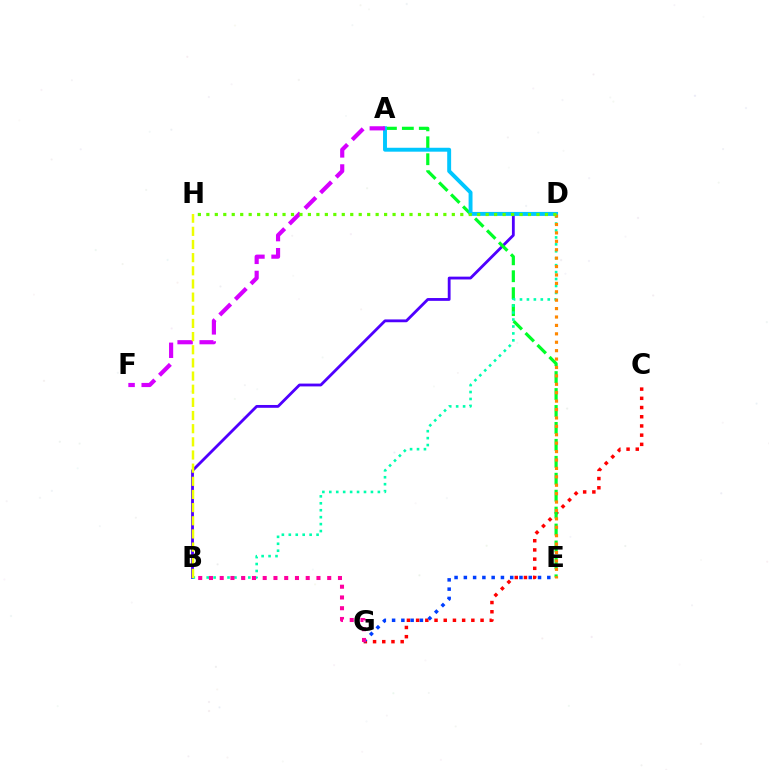{('C', 'G'): [{'color': '#ff0000', 'line_style': 'dotted', 'thickness': 2.5}], ('B', 'D'): [{'color': '#4f00ff', 'line_style': 'solid', 'thickness': 2.03}, {'color': '#00ffaf', 'line_style': 'dotted', 'thickness': 1.89}], ('A', 'E'): [{'color': '#00ff27', 'line_style': 'dashed', 'thickness': 2.3}], ('A', 'D'): [{'color': '#00c7ff', 'line_style': 'solid', 'thickness': 2.82}], ('A', 'F'): [{'color': '#d600ff', 'line_style': 'dashed', 'thickness': 3.0}], ('E', 'G'): [{'color': '#003fff', 'line_style': 'dotted', 'thickness': 2.52}], ('B', 'H'): [{'color': '#eeff00', 'line_style': 'dashed', 'thickness': 1.79}], ('D', 'E'): [{'color': '#ff8800', 'line_style': 'dotted', 'thickness': 2.29}], ('B', 'G'): [{'color': '#ff00a0', 'line_style': 'dotted', 'thickness': 2.92}], ('D', 'H'): [{'color': '#66ff00', 'line_style': 'dotted', 'thickness': 2.3}]}